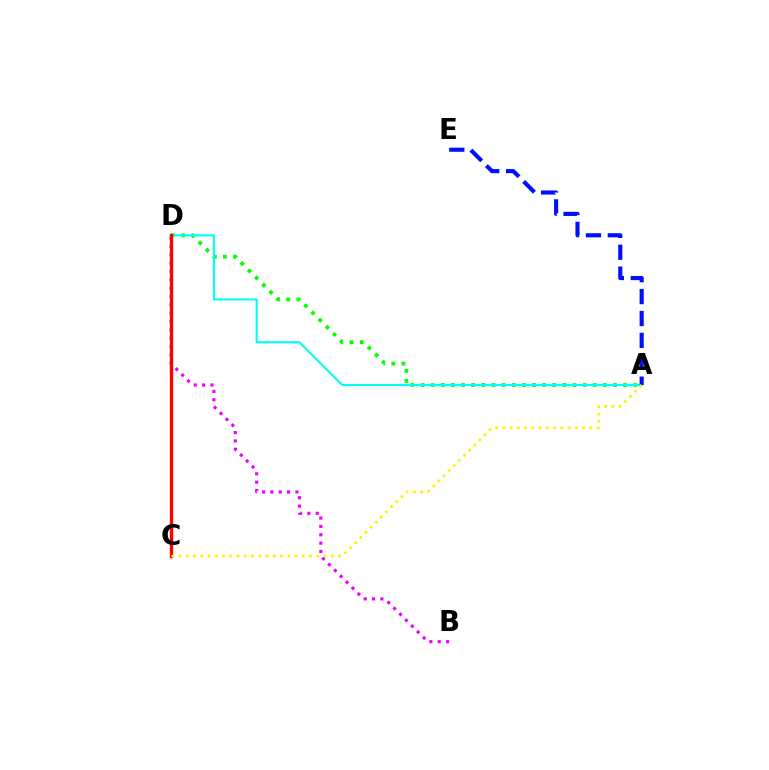{('A', 'D'): [{'color': '#08ff00', 'line_style': 'dotted', 'thickness': 2.75}, {'color': '#00fff6', 'line_style': 'solid', 'thickness': 1.52}], ('A', 'E'): [{'color': '#0010ff', 'line_style': 'dashed', 'thickness': 2.98}], ('B', 'D'): [{'color': '#ee00ff', 'line_style': 'dotted', 'thickness': 2.27}], ('C', 'D'): [{'color': '#ff0000', 'line_style': 'solid', 'thickness': 2.42}], ('A', 'C'): [{'color': '#fcf500', 'line_style': 'dotted', 'thickness': 1.97}]}